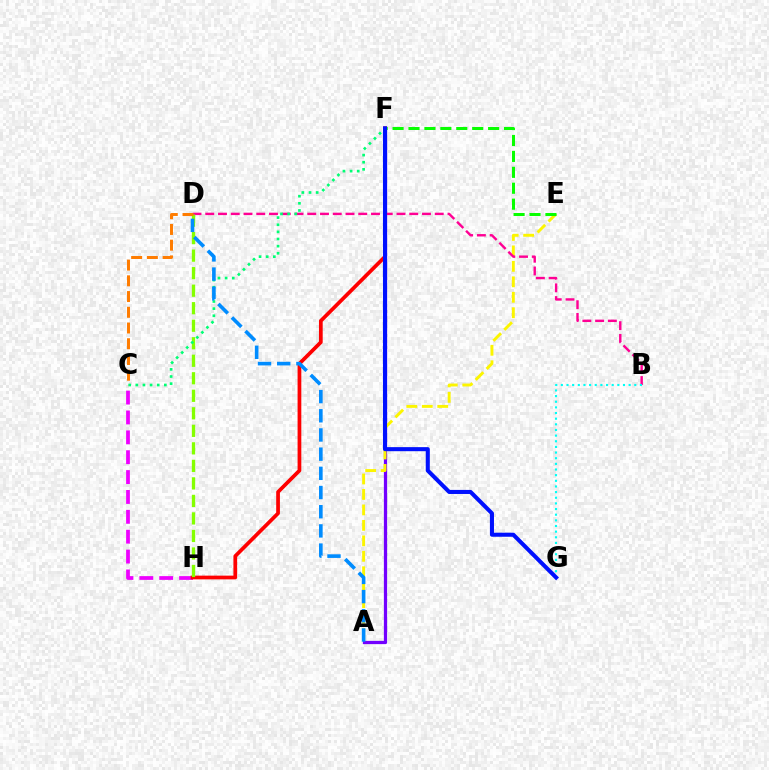{('C', 'H'): [{'color': '#ee00ff', 'line_style': 'dashed', 'thickness': 2.7}], ('F', 'H'): [{'color': '#ff0000', 'line_style': 'solid', 'thickness': 2.68}], ('A', 'F'): [{'color': '#7200ff', 'line_style': 'solid', 'thickness': 2.34}], ('A', 'E'): [{'color': '#fcf500', 'line_style': 'dashed', 'thickness': 2.1}], ('E', 'F'): [{'color': '#08ff00', 'line_style': 'dashed', 'thickness': 2.16}], ('B', 'D'): [{'color': '#ff0094', 'line_style': 'dashed', 'thickness': 1.73}], ('D', 'H'): [{'color': '#84ff00', 'line_style': 'dashed', 'thickness': 2.38}], ('C', 'F'): [{'color': '#00ff74', 'line_style': 'dotted', 'thickness': 1.94}], ('A', 'D'): [{'color': '#008cff', 'line_style': 'dashed', 'thickness': 2.61}], ('B', 'G'): [{'color': '#00fff6', 'line_style': 'dotted', 'thickness': 1.53}], ('F', 'G'): [{'color': '#0010ff', 'line_style': 'solid', 'thickness': 2.92}], ('C', 'D'): [{'color': '#ff7c00', 'line_style': 'dashed', 'thickness': 2.14}]}